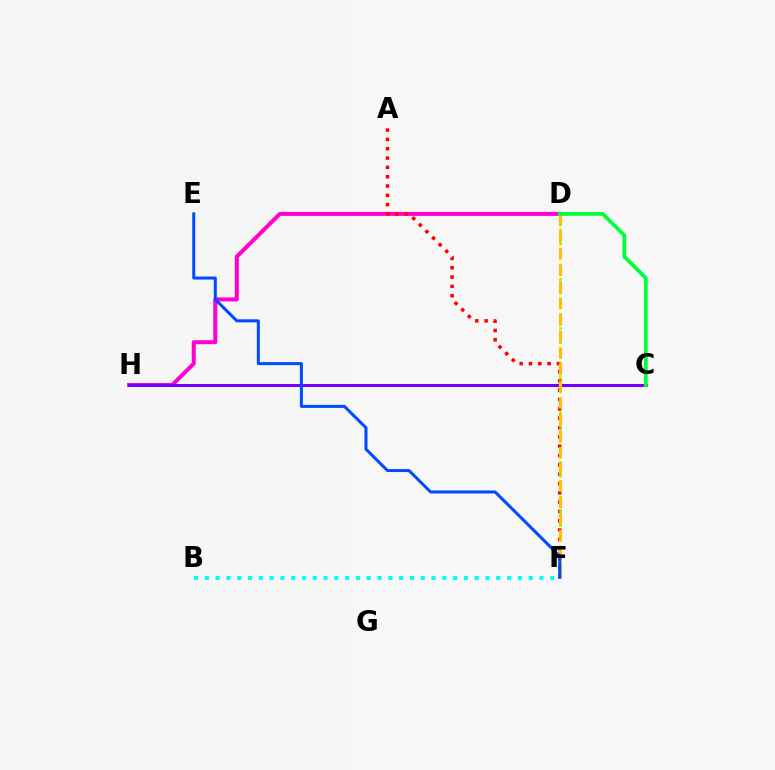{('D', 'H'): [{'color': '#ff00cf', 'line_style': 'solid', 'thickness': 2.88}], ('A', 'F'): [{'color': '#ff0000', 'line_style': 'dotted', 'thickness': 2.53}], ('C', 'H'): [{'color': '#7200ff', 'line_style': 'solid', 'thickness': 2.17}], ('D', 'F'): [{'color': '#84ff00', 'line_style': 'dotted', 'thickness': 1.91}, {'color': '#ffbd00', 'line_style': 'dashed', 'thickness': 2.26}], ('C', 'D'): [{'color': '#00ff39', 'line_style': 'solid', 'thickness': 2.73}], ('B', 'F'): [{'color': '#00fff6', 'line_style': 'dotted', 'thickness': 2.93}], ('E', 'F'): [{'color': '#004bff', 'line_style': 'solid', 'thickness': 2.17}]}